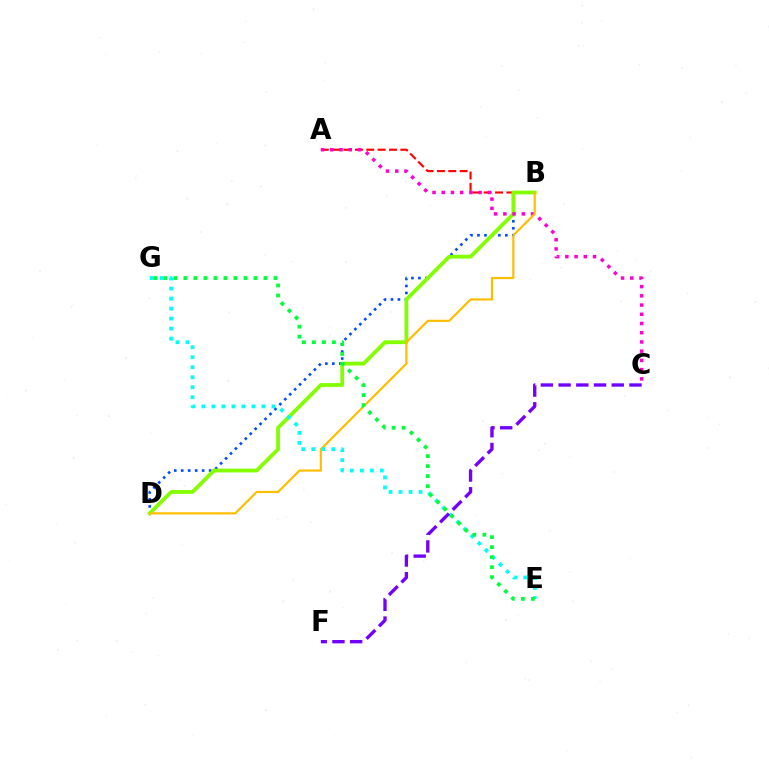{('B', 'D'): [{'color': '#004bff', 'line_style': 'dotted', 'thickness': 1.9}, {'color': '#84ff00', 'line_style': 'solid', 'thickness': 2.74}, {'color': '#ffbd00', 'line_style': 'solid', 'thickness': 1.57}], ('A', 'B'): [{'color': '#ff0000', 'line_style': 'dashed', 'thickness': 1.54}], ('A', 'C'): [{'color': '#ff00cf', 'line_style': 'dotted', 'thickness': 2.51}], ('E', 'G'): [{'color': '#00fff6', 'line_style': 'dotted', 'thickness': 2.72}, {'color': '#00ff39', 'line_style': 'dotted', 'thickness': 2.72}], ('C', 'F'): [{'color': '#7200ff', 'line_style': 'dashed', 'thickness': 2.41}]}